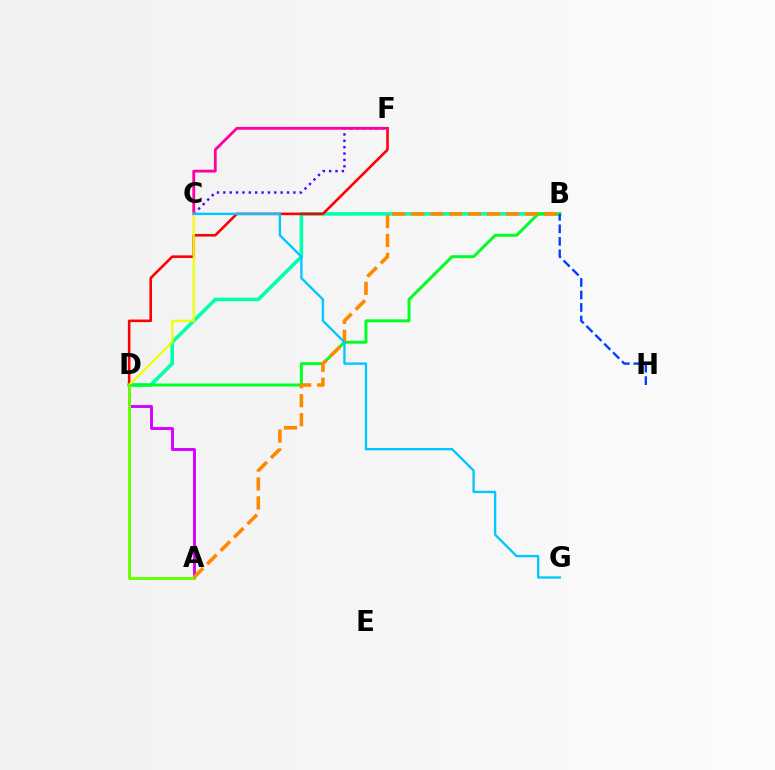{('B', 'D'): [{'color': '#00ffaf', 'line_style': 'solid', 'thickness': 2.58}, {'color': '#00ff27', 'line_style': 'solid', 'thickness': 2.14}], ('D', 'F'): [{'color': '#ff0000', 'line_style': 'solid', 'thickness': 1.86}], ('C', 'F'): [{'color': '#4f00ff', 'line_style': 'dotted', 'thickness': 1.73}, {'color': '#ff00a0', 'line_style': 'solid', 'thickness': 2.02}], ('C', 'D'): [{'color': '#eeff00', 'line_style': 'solid', 'thickness': 1.55}], ('B', 'H'): [{'color': '#003fff', 'line_style': 'dashed', 'thickness': 1.7}], ('A', 'D'): [{'color': '#d600ff', 'line_style': 'solid', 'thickness': 2.1}, {'color': '#66ff00', 'line_style': 'solid', 'thickness': 2.09}], ('A', 'B'): [{'color': '#ff8800', 'line_style': 'dashed', 'thickness': 2.58}], ('C', 'G'): [{'color': '#00c7ff', 'line_style': 'solid', 'thickness': 1.69}]}